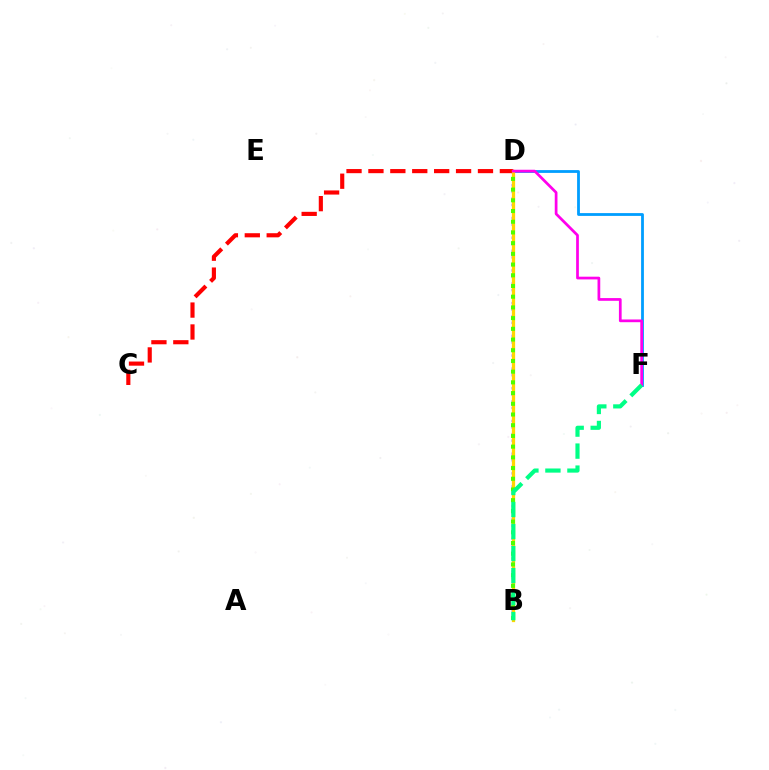{('B', 'D'): [{'color': '#3700ff', 'line_style': 'dotted', 'thickness': 1.78}, {'color': '#ffd500', 'line_style': 'solid', 'thickness': 2.34}, {'color': '#4fff00', 'line_style': 'dotted', 'thickness': 2.91}], ('C', 'D'): [{'color': '#ff0000', 'line_style': 'dashed', 'thickness': 2.98}], ('D', 'F'): [{'color': '#009eff', 'line_style': 'solid', 'thickness': 2.01}, {'color': '#ff00ed', 'line_style': 'solid', 'thickness': 1.96}], ('B', 'F'): [{'color': '#00ff86', 'line_style': 'dashed', 'thickness': 2.99}]}